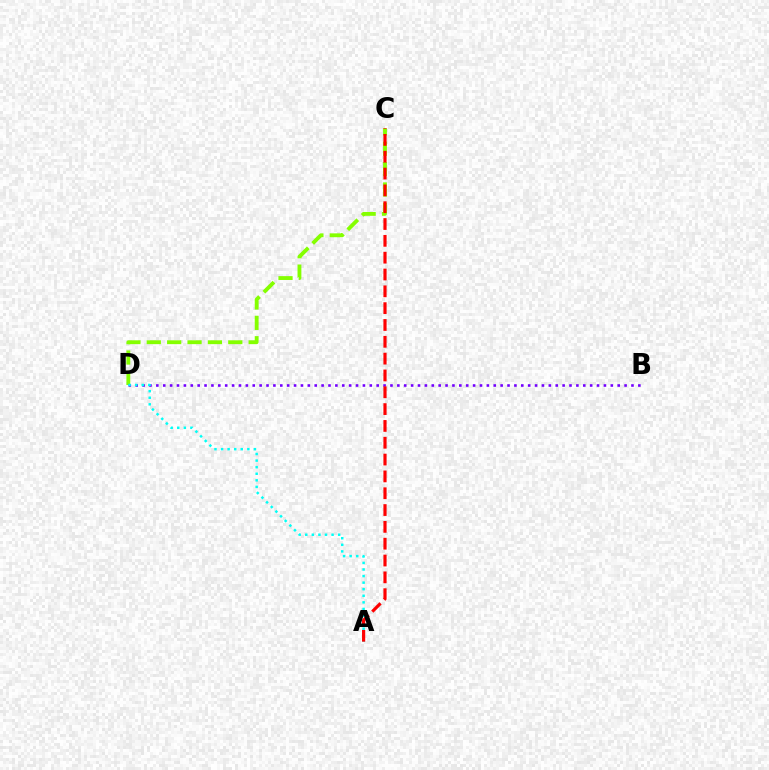{('C', 'D'): [{'color': '#84ff00', 'line_style': 'dashed', 'thickness': 2.77}], ('B', 'D'): [{'color': '#7200ff', 'line_style': 'dotted', 'thickness': 1.87}], ('A', 'D'): [{'color': '#00fff6', 'line_style': 'dotted', 'thickness': 1.79}], ('A', 'C'): [{'color': '#ff0000', 'line_style': 'dashed', 'thickness': 2.29}]}